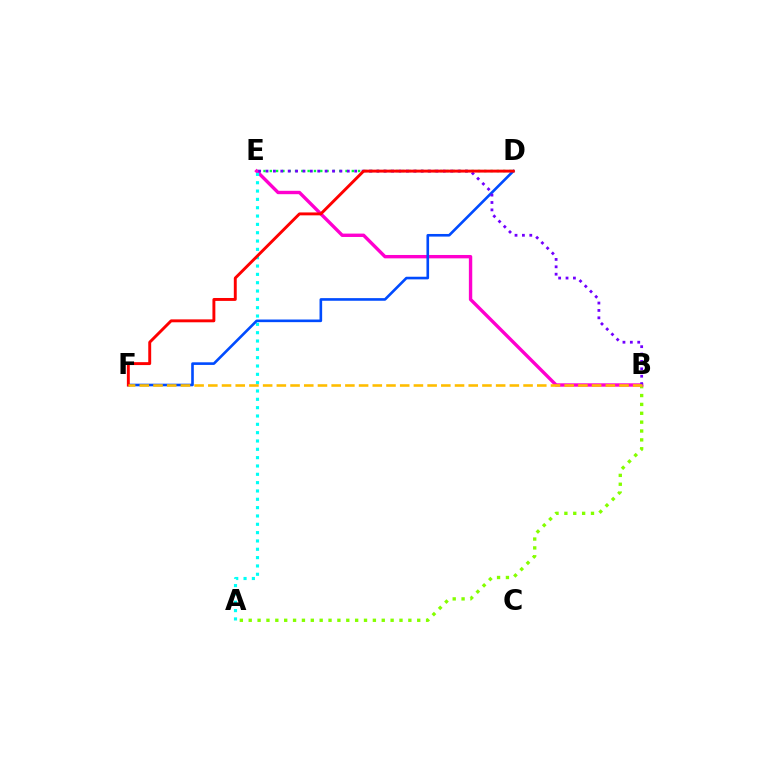{('D', 'E'): [{'color': '#00ff39', 'line_style': 'dotted', 'thickness': 1.71}], ('A', 'B'): [{'color': '#84ff00', 'line_style': 'dotted', 'thickness': 2.41}], ('B', 'E'): [{'color': '#ff00cf', 'line_style': 'solid', 'thickness': 2.43}, {'color': '#7200ff', 'line_style': 'dotted', 'thickness': 2.01}], ('A', 'E'): [{'color': '#00fff6', 'line_style': 'dotted', 'thickness': 2.26}], ('D', 'F'): [{'color': '#004bff', 'line_style': 'solid', 'thickness': 1.89}, {'color': '#ff0000', 'line_style': 'solid', 'thickness': 2.1}], ('B', 'F'): [{'color': '#ffbd00', 'line_style': 'dashed', 'thickness': 1.86}]}